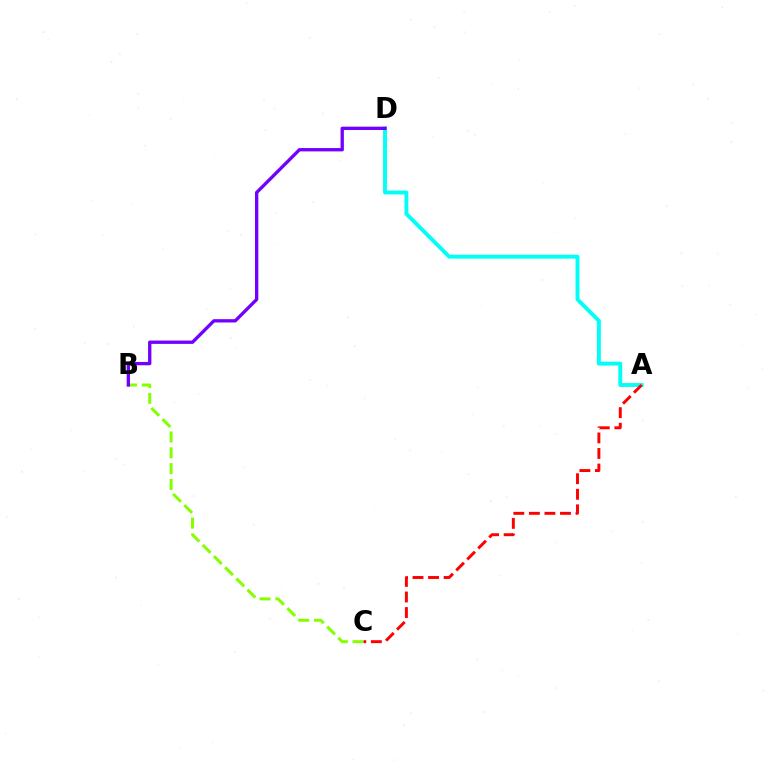{('B', 'C'): [{'color': '#84ff00', 'line_style': 'dashed', 'thickness': 2.15}], ('A', 'D'): [{'color': '#00fff6', 'line_style': 'solid', 'thickness': 2.8}], ('A', 'C'): [{'color': '#ff0000', 'line_style': 'dashed', 'thickness': 2.11}], ('B', 'D'): [{'color': '#7200ff', 'line_style': 'solid', 'thickness': 2.39}]}